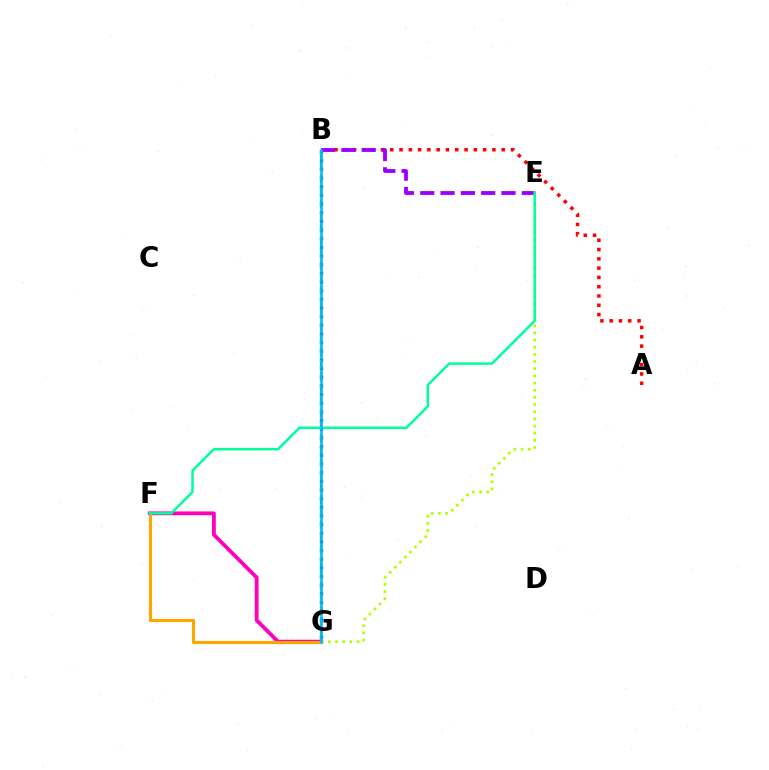{('A', 'B'): [{'color': '#ff0000', 'line_style': 'dotted', 'thickness': 2.52}], ('F', 'G'): [{'color': '#ff00bd', 'line_style': 'solid', 'thickness': 2.75}, {'color': '#ffa500', 'line_style': 'solid', 'thickness': 2.2}], ('B', 'G'): [{'color': '#0010ff', 'line_style': 'dotted', 'thickness': 2.35}, {'color': '#08ff00', 'line_style': 'dashed', 'thickness': 1.68}, {'color': '#00b5ff', 'line_style': 'solid', 'thickness': 1.84}], ('E', 'G'): [{'color': '#b3ff00', 'line_style': 'dotted', 'thickness': 1.95}], ('B', 'E'): [{'color': '#9b00ff', 'line_style': 'dashed', 'thickness': 2.76}], ('E', 'F'): [{'color': '#00ff9d', 'line_style': 'solid', 'thickness': 1.8}]}